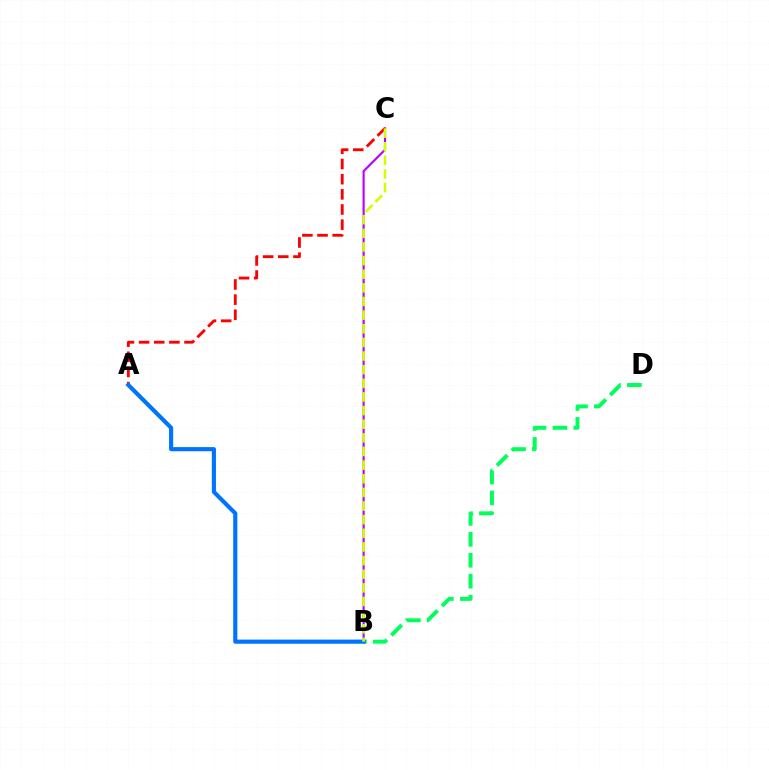{('B', 'C'): [{'color': '#b900ff', 'line_style': 'solid', 'thickness': 1.53}, {'color': '#d1ff00', 'line_style': 'dashed', 'thickness': 1.85}], ('A', 'C'): [{'color': '#ff0000', 'line_style': 'dashed', 'thickness': 2.06}], ('B', 'D'): [{'color': '#00ff5c', 'line_style': 'dashed', 'thickness': 2.84}], ('A', 'B'): [{'color': '#0074ff', 'line_style': 'solid', 'thickness': 2.98}]}